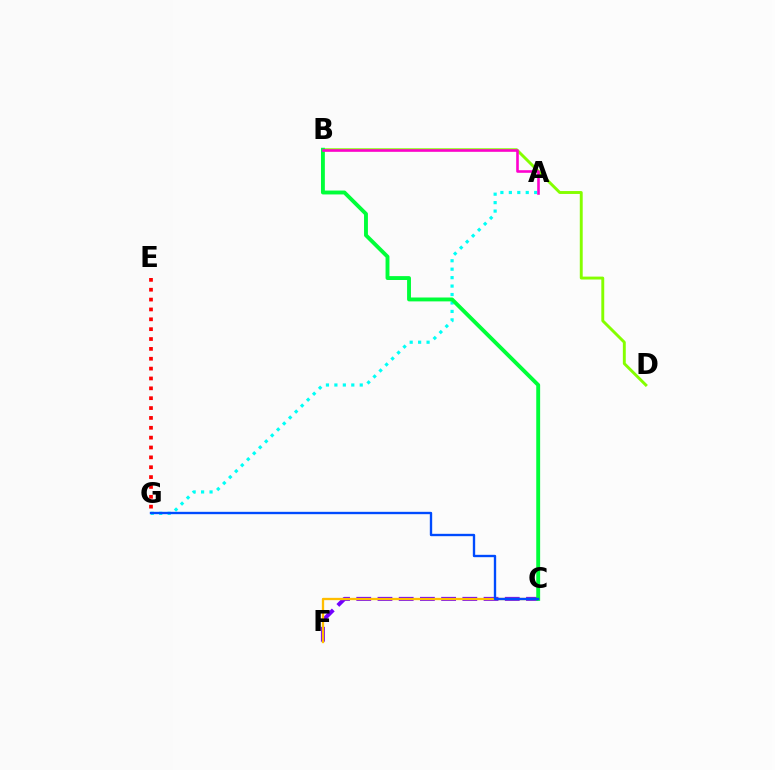{('C', 'F'): [{'color': '#7200ff', 'line_style': 'dashed', 'thickness': 2.88}, {'color': '#ffbd00', 'line_style': 'solid', 'thickness': 1.66}], ('B', 'D'): [{'color': '#84ff00', 'line_style': 'solid', 'thickness': 2.09}], ('A', 'G'): [{'color': '#00fff6', 'line_style': 'dotted', 'thickness': 2.3}], ('B', 'C'): [{'color': '#00ff39', 'line_style': 'solid', 'thickness': 2.79}], ('A', 'B'): [{'color': '#ff00cf', 'line_style': 'solid', 'thickness': 1.88}], ('C', 'G'): [{'color': '#004bff', 'line_style': 'solid', 'thickness': 1.7}], ('E', 'G'): [{'color': '#ff0000', 'line_style': 'dotted', 'thickness': 2.68}]}